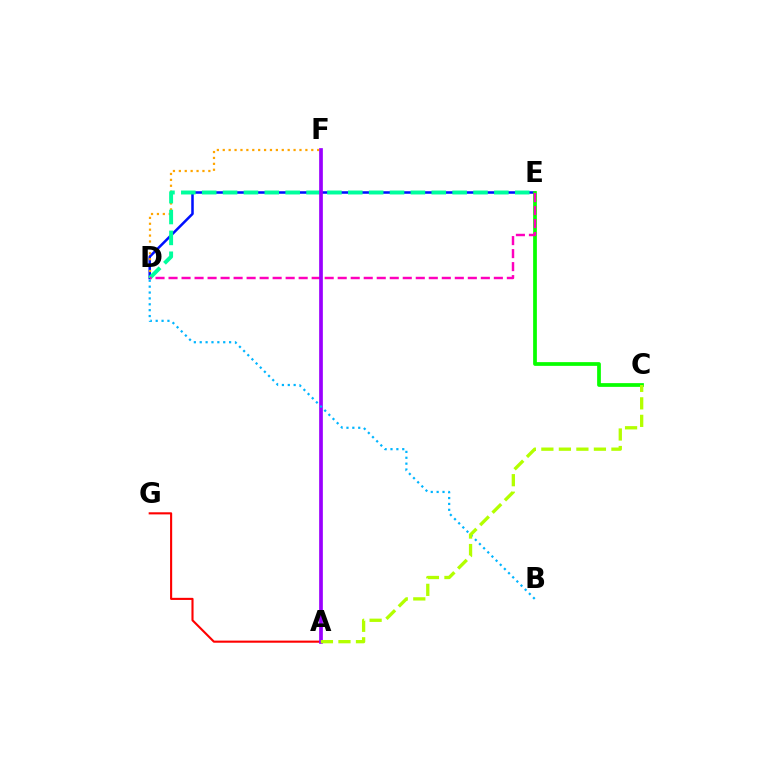{('D', 'E'): [{'color': '#0010ff', 'line_style': 'solid', 'thickness': 1.83}, {'color': '#00ff9d', 'line_style': 'dashed', 'thickness': 2.84}, {'color': '#ff00bd', 'line_style': 'dashed', 'thickness': 1.77}], ('D', 'F'): [{'color': '#ffa500', 'line_style': 'dotted', 'thickness': 1.6}], ('C', 'E'): [{'color': '#08ff00', 'line_style': 'solid', 'thickness': 2.69}], ('A', 'G'): [{'color': '#ff0000', 'line_style': 'solid', 'thickness': 1.52}], ('A', 'F'): [{'color': '#9b00ff', 'line_style': 'solid', 'thickness': 2.67}], ('B', 'D'): [{'color': '#00b5ff', 'line_style': 'dotted', 'thickness': 1.6}], ('A', 'C'): [{'color': '#b3ff00', 'line_style': 'dashed', 'thickness': 2.38}]}